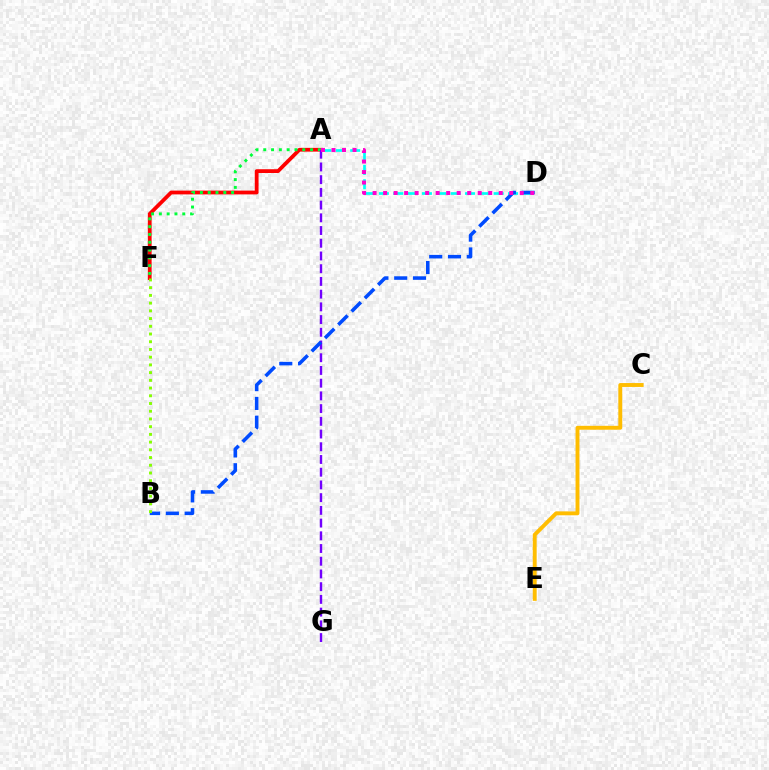{('A', 'F'): [{'color': '#ff0000', 'line_style': 'solid', 'thickness': 2.73}, {'color': '#00ff39', 'line_style': 'dotted', 'thickness': 2.12}], ('A', 'D'): [{'color': '#00fff6', 'line_style': 'dashed', 'thickness': 1.95}, {'color': '#ff00cf', 'line_style': 'dotted', 'thickness': 2.86}], ('A', 'G'): [{'color': '#7200ff', 'line_style': 'dashed', 'thickness': 1.73}], ('B', 'D'): [{'color': '#004bff', 'line_style': 'dashed', 'thickness': 2.55}], ('B', 'F'): [{'color': '#84ff00', 'line_style': 'dotted', 'thickness': 2.1}], ('C', 'E'): [{'color': '#ffbd00', 'line_style': 'solid', 'thickness': 2.81}]}